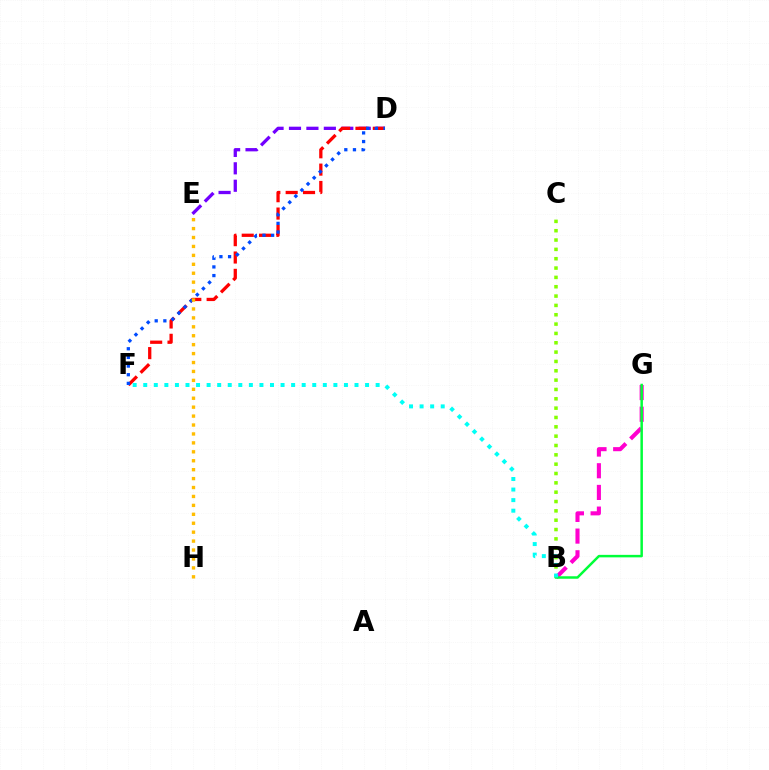{('B', 'G'): [{'color': '#ff00cf', 'line_style': 'dashed', 'thickness': 2.95}, {'color': '#00ff39', 'line_style': 'solid', 'thickness': 1.79}], ('D', 'E'): [{'color': '#7200ff', 'line_style': 'dashed', 'thickness': 2.37}], ('D', 'F'): [{'color': '#ff0000', 'line_style': 'dashed', 'thickness': 2.36}, {'color': '#004bff', 'line_style': 'dotted', 'thickness': 2.35}], ('B', 'C'): [{'color': '#84ff00', 'line_style': 'dotted', 'thickness': 2.54}], ('E', 'H'): [{'color': '#ffbd00', 'line_style': 'dotted', 'thickness': 2.43}], ('B', 'F'): [{'color': '#00fff6', 'line_style': 'dotted', 'thickness': 2.87}]}